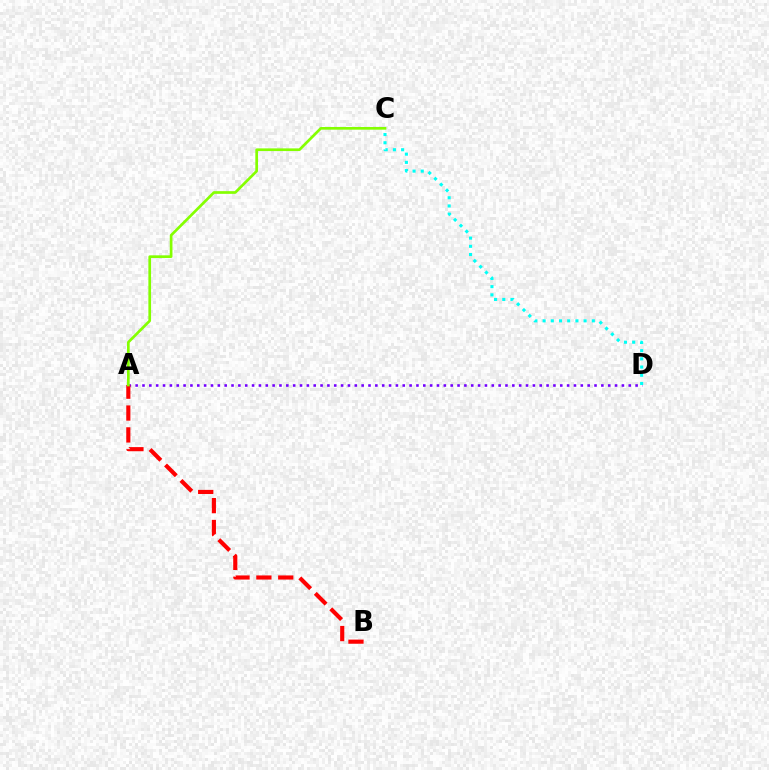{('A', 'D'): [{'color': '#7200ff', 'line_style': 'dotted', 'thickness': 1.86}], ('C', 'D'): [{'color': '#00fff6', 'line_style': 'dotted', 'thickness': 2.23}], ('A', 'B'): [{'color': '#ff0000', 'line_style': 'dashed', 'thickness': 2.97}], ('A', 'C'): [{'color': '#84ff00', 'line_style': 'solid', 'thickness': 1.93}]}